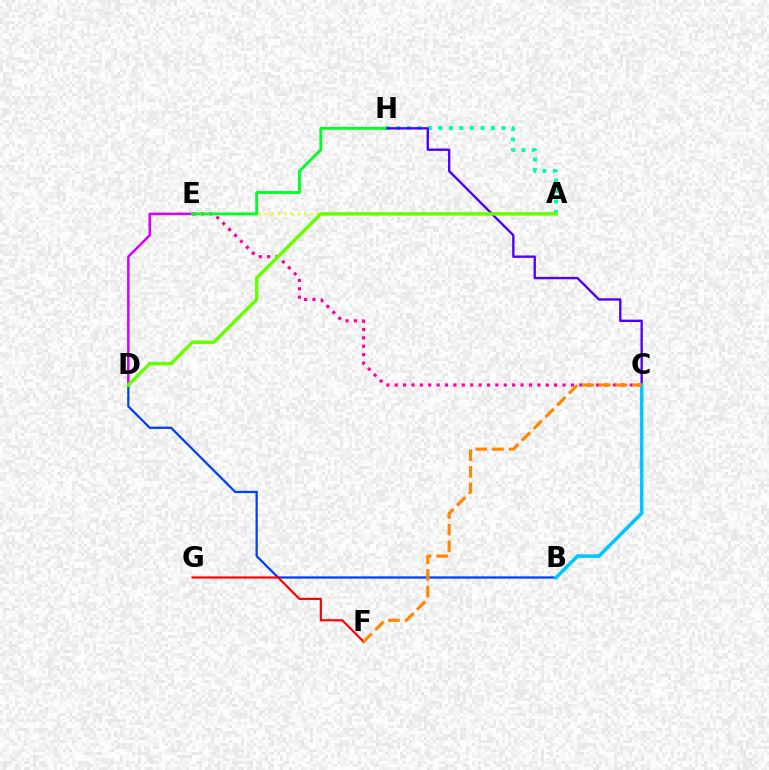{('A', 'H'): [{'color': '#00ffaf', 'line_style': 'dotted', 'thickness': 2.85}], ('B', 'D'): [{'color': '#003fff', 'line_style': 'solid', 'thickness': 1.63}], ('C', 'H'): [{'color': '#4f00ff', 'line_style': 'solid', 'thickness': 1.71}], ('F', 'G'): [{'color': '#ff0000', 'line_style': 'solid', 'thickness': 1.55}], ('A', 'E'): [{'color': '#eeff00', 'line_style': 'dotted', 'thickness': 1.77}], ('C', 'E'): [{'color': '#ff00a0', 'line_style': 'dotted', 'thickness': 2.28}], ('D', 'E'): [{'color': '#d600ff', 'line_style': 'solid', 'thickness': 1.81}], ('B', 'C'): [{'color': '#00c7ff', 'line_style': 'solid', 'thickness': 2.59}], ('C', 'F'): [{'color': '#ff8800', 'line_style': 'dashed', 'thickness': 2.26}], ('E', 'H'): [{'color': '#00ff27', 'line_style': 'solid', 'thickness': 2.04}], ('A', 'D'): [{'color': '#66ff00', 'line_style': 'solid', 'thickness': 2.47}]}